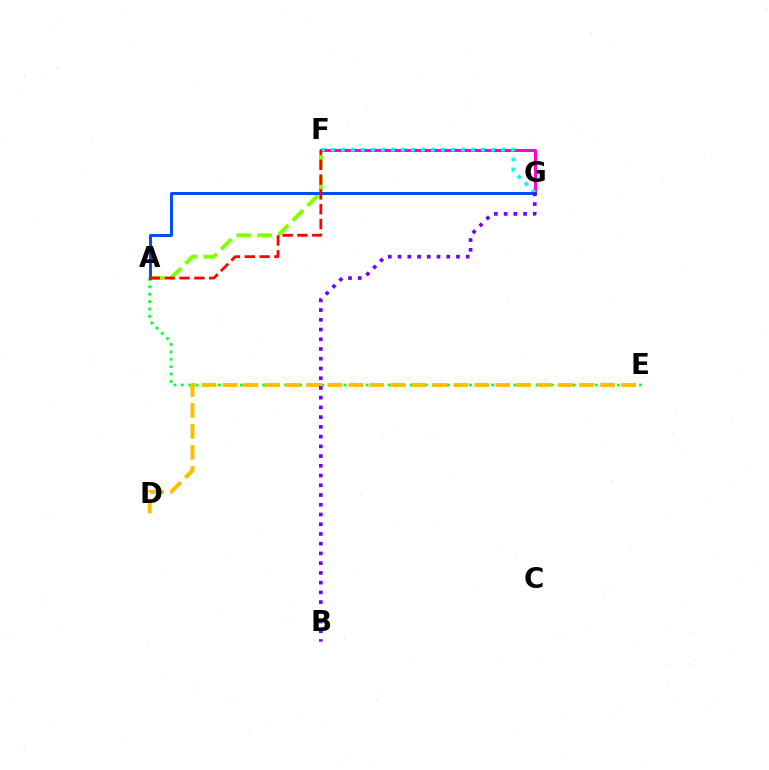{('A', 'F'): [{'color': '#84ff00', 'line_style': 'dashed', 'thickness': 2.83}, {'color': '#ff0000', 'line_style': 'dashed', 'thickness': 2.01}], ('A', 'E'): [{'color': '#00ff39', 'line_style': 'dotted', 'thickness': 2.01}], ('D', 'E'): [{'color': '#ffbd00', 'line_style': 'dashed', 'thickness': 2.85}], ('F', 'G'): [{'color': '#ff00cf', 'line_style': 'solid', 'thickness': 2.17}, {'color': '#00fff6', 'line_style': 'dotted', 'thickness': 2.72}], ('A', 'G'): [{'color': '#004bff', 'line_style': 'solid', 'thickness': 2.13}], ('B', 'G'): [{'color': '#7200ff', 'line_style': 'dotted', 'thickness': 2.64}]}